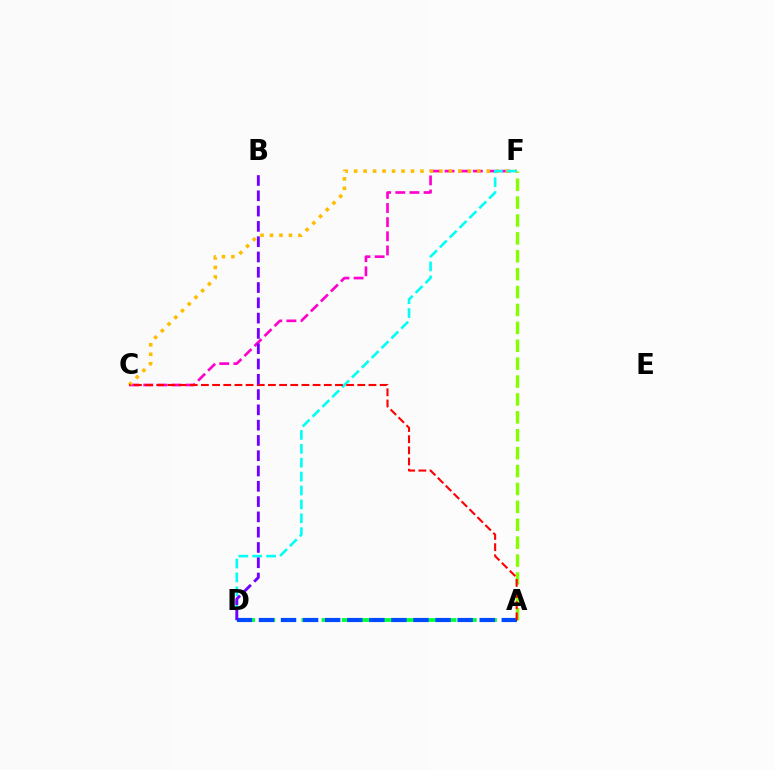{('C', 'F'): [{'color': '#ff00cf', 'line_style': 'dashed', 'thickness': 1.92}, {'color': '#ffbd00', 'line_style': 'dotted', 'thickness': 2.57}], ('A', 'F'): [{'color': '#84ff00', 'line_style': 'dashed', 'thickness': 2.43}], ('D', 'F'): [{'color': '#00fff6', 'line_style': 'dashed', 'thickness': 1.89}], ('A', 'D'): [{'color': '#00ff39', 'line_style': 'dashed', 'thickness': 2.74}, {'color': '#004bff', 'line_style': 'dashed', 'thickness': 3.0}], ('A', 'C'): [{'color': '#ff0000', 'line_style': 'dashed', 'thickness': 1.52}], ('B', 'D'): [{'color': '#7200ff', 'line_style': 'dashed', 'thickness': 2.08}]}